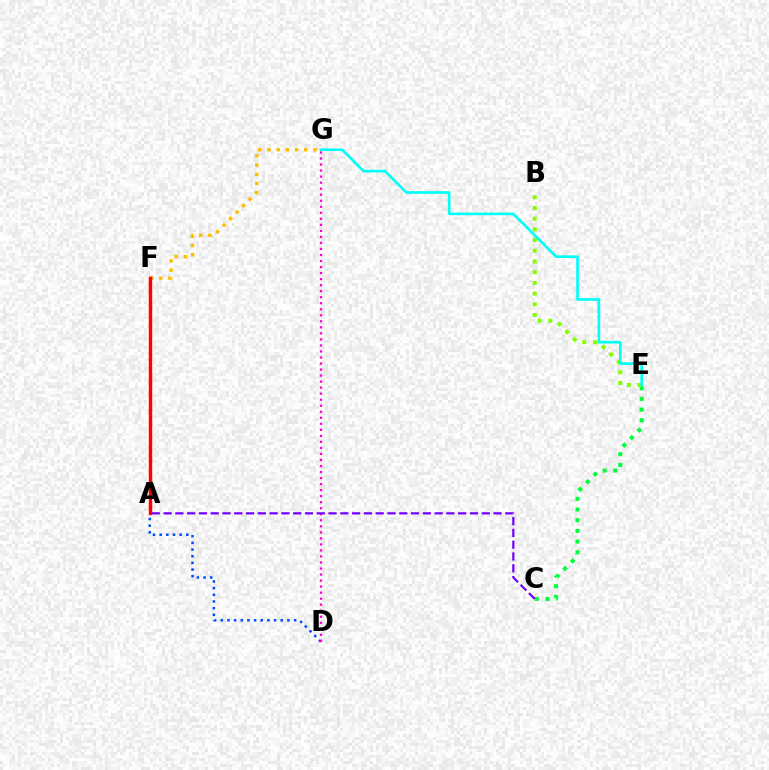{('C', 'E'): [{'color': '#00ff39', 'line_style': 'dotted', 'thickness': 2.9}], ('A', 'D'): [{'color': '#004bff', 'line_style': 'dotted', 'thickness': 1.81}], ('B', 'E'): [{'color': '#84ff00', 'line_style': 'dotted', 'thickness': 2.91}], ('E', 'G'): [{'color': '#00fff6', 'line_style': 'solid', 'thickness': 1.9}], ('F', 'G'): [{'color': '#ffbd00', 'line_style': 'dotted', 'thickness': 2.5}], ('A', 'F'): [{'color': '#ff0000', 'line_style': 'solid', 'thickness': 2.45}], ('D', 'G'): [{'color': '#ff00cf', 'line_style': 'dotted', 'thickness': 1.64}], ('A', 'C'): [{'color': '#7200ff', 'line_style': 'dashed', 'thickness': 1.6}]}